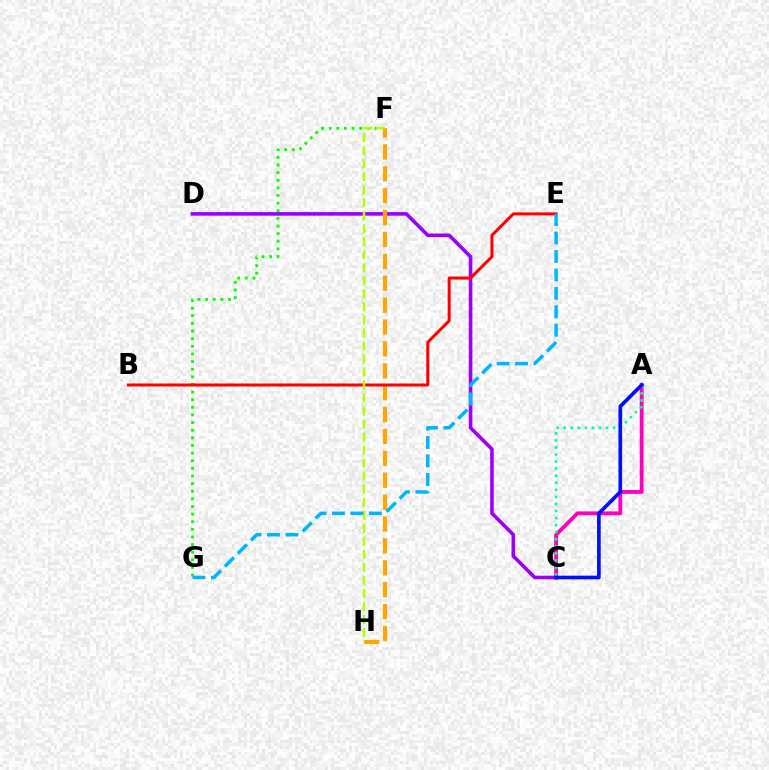{('F', 'G'): [{'color': '#08ff00', 'line_style': 'dotted', 'thickness': 2.07}], ('A', 'C'): [{'color': '#ff00bd', 'line_style': 'solid', 'thickness': 2.77}, {'color': '#00ff9d', 'line_style': 'dotted', 'thickness': 1.92}, {'color': '#0010ff', 'line_style': 'solid', 'thickness': 2.64}], ('C', 'D'): [{'color': '#9b00ff', 'line_style': 'solid', 'thickness': 2.58}], ('F', 'H'): [{'color': '#ffa500', 'line_style': 'dashed', 'thickness': 2.97}, {'color': '#b3ff00', 'line_style': 'dashed', 'thickness': 1.77}], ('B', 'E'): [{'color': '#ff0000', 'line_style': 'solid', 'thickness': 2.16}], ('E', 'G'): [{'color': '#00b5ff', 'line_style': 'dashed', 'thickness': 2.51}]}